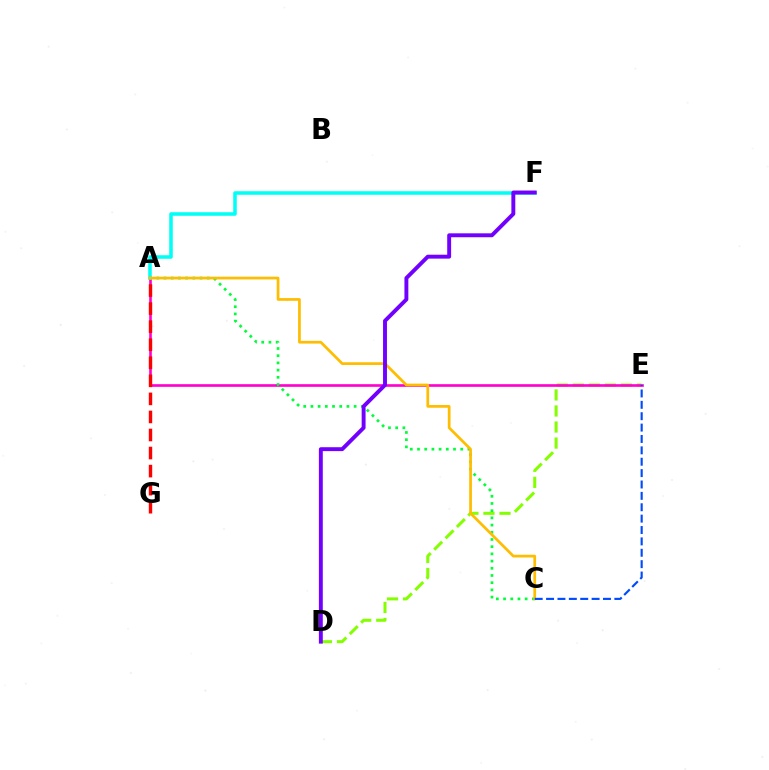{('D', 'E'): [{'color': '#84ff00', 'line_style': 'dashed', 'thickness': 2.18}], ('A', 'E'): [{'color': '#ff00cf', 'line_style': 'solid', 'thickness': 1.91}], ('A', 'C'): [{'color': '#00ff39', 'line_style': 'dotted', 'thickness': 1.96}, {'color': '#ffbd00', 'line_style': 'solid', 'thickness': 1.96}], ('A', 'F'): [{'color': '#00fff6', 'line_style': 'solid', 'thickness': 2.55}], ('A', 'G'): [{'color': '#ff0000', 'line_style': 'dashed', 'thickness': 2.45}], ('C', 'E'): [{'color': '#004bff', 'line_style': 'dashed', 'thickness': 1.55}], ('D', 'F'): [{'color': '#7200ff', 'line_style': 'solid', 'thickness': 2.82}]}